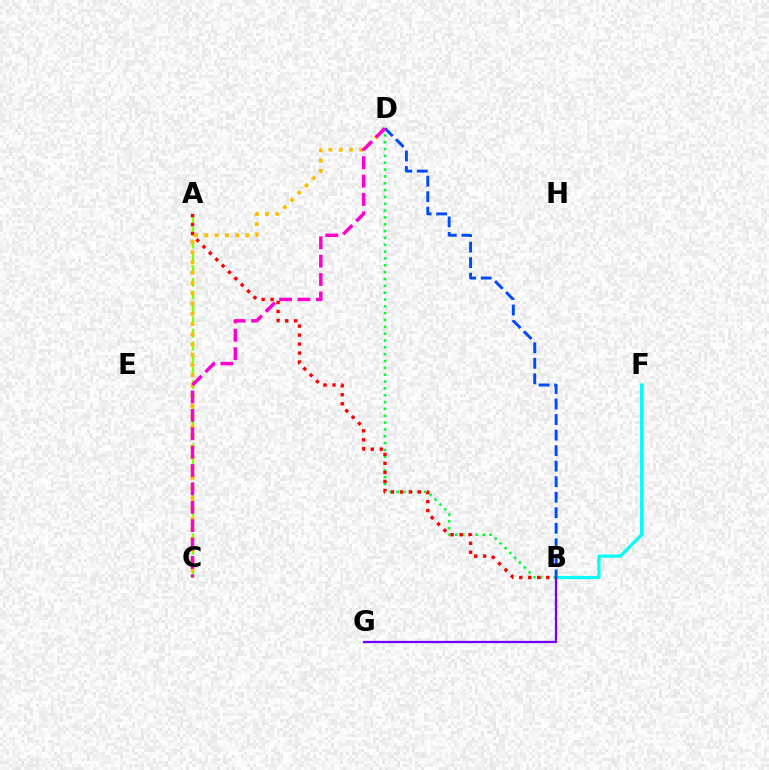{('A', 'C'): [{'color': '#84ff00', 'line_style': 'dashed', 'thickness': 1.73}], ('B', 'F'): [{'color': '#00fff6', 'line_style': 'solid', 'thickness': 2.31}], ('B', 'D'): [{'color': '#00ff39', 'line_style': 'dotted', 'thickness': 1.86}, {'color': '#004bff', 'line_style': 'dashed', 'thickness': 2.11}], ('B', 'G'): [{'color': '#7200ff', 'line_style': 'solid', 'thickness': 1.64}], ('A', 'B'): [{'color': '#ff0000', 'line_style': 'dotted', 'thickness': 2.44}], ('C', 'D'): [{'color': '#ffbd00', 'line_style': 'dotted', 'thickness': 2.79}, {'color': '#ff00cf', 'line_style': 'dashed', 'thickness': 2.5}]}